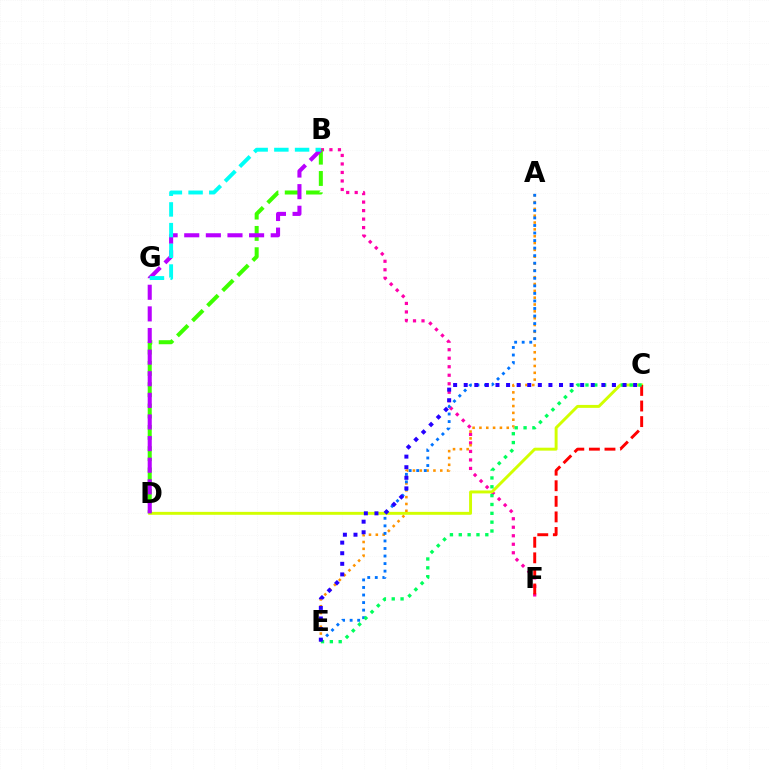{('B', 'F'): [{'color': '#ff00ac', 'line_style': 'dotted', 'thickness': 2.31}], ('C', 'D'): [{'color': '#d1ff00', 'line_style': 'solid', 'thickness': 2.11}], ('A', 'E'): [{'color': '#ff9400', 'line_style': 'dotted', 'thickness': 1.86}, {'color': '#0074ff', 'line_style': 'dotted', 'thickness': 2.05}], ('C', 'F'): [{'color': '#ff0000', 'line_style': 'dashed', 'thickness': 2.12}], ('B', 'D'): [{'color': '#3dff00', 'line_style': 'dashed', 'thickness': 2.9}, {'color': '#b900ff', 'line_style': 'dashed', 'thickness': 2.94}], ('C', 'E'): [{'color': '#00ff5c', 'line_style': 'dotted', 'thickness': 2.4}, {'color': '#2500ff', 'line_style': 'dotted', 'thickness': 2.88}], ('B', 'G'): [{'color': '#00fff6', 'line_style': 'dashed', 'thickness': 2.81}]}